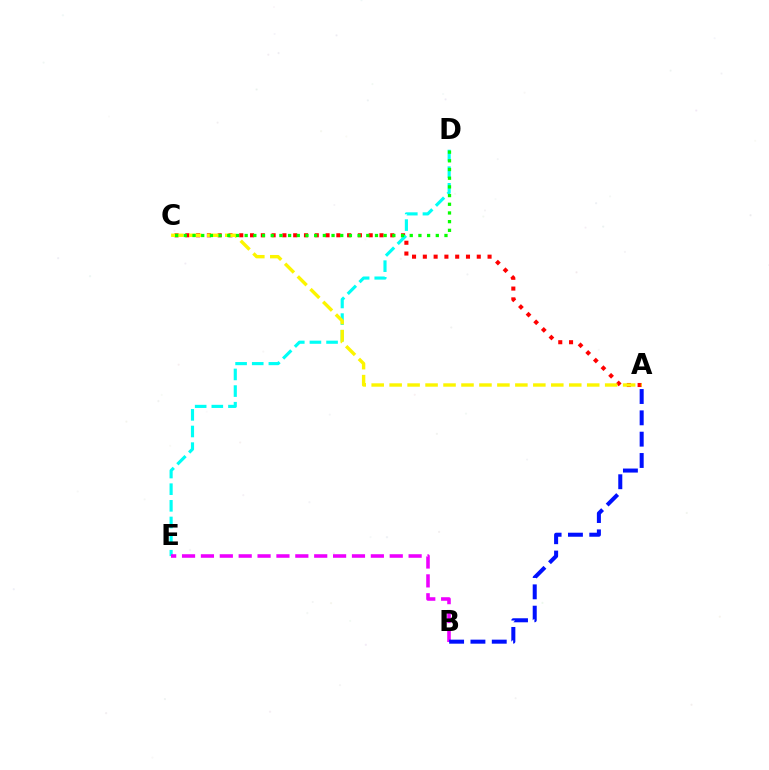{('A', 'C'): [{'color': '#ff0000', 'line_style': 'dotted', 'thickness': 2.93}, {'color': '#fcf500', 'line_style': 'dashed', 'thickness': 2.44}], ('D', 'E'): [{'color': '#00fff6', 'line_style': 'dashed', 'thickness': 2.26}], ('B', 'E'): [{'color': '#ee00ff', 'line_style': 'dashed', 'thickness': 2.57}], ('A', 'B'): [{'color': '#0010ff', 'line_style': 'dashed', 'thickness': 2.9}], ('C', 'D'): [{'color': '#08ff00', 'line_style': 'dotted', 'thickness': 2.36}]}